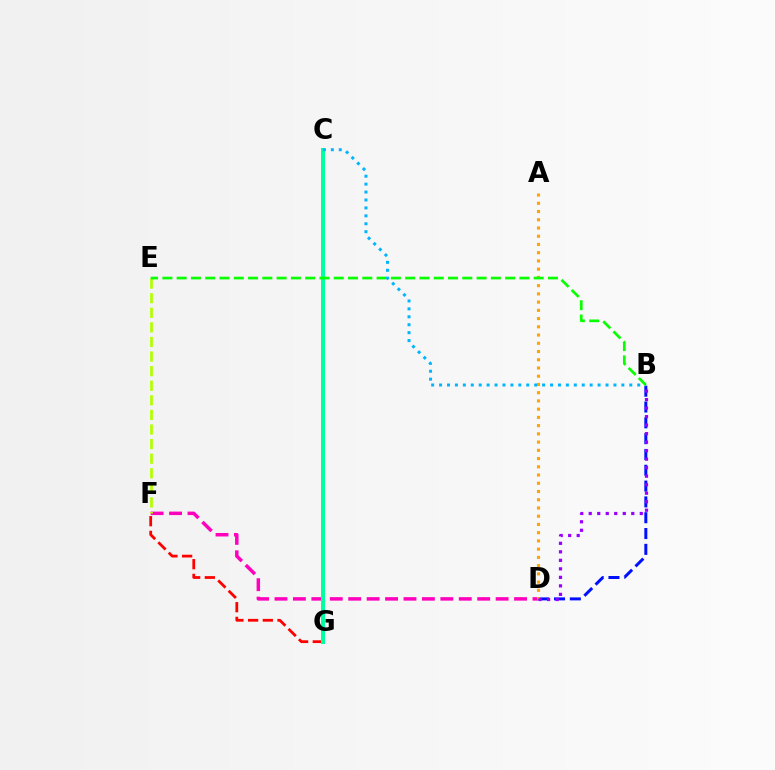{('F', 'G'): [{'color': '#ff0000', 'line_style': 'dashed', 'thickness': 2.0}], ('B', 'D'): [{'color': '#0010ff', 'line_style': 'dashed', 'thickness': 2.15}, {'color': '#9b00ff', 'line_style': 'dotted', 'thickness': 2.31}], ('D', 'F'): [{'color': '#ff00bd', 'line_style': 'dashed', 'thickness': 2.5}], ('C', 'G'): [{'color': '#00ff9d', 'line_style': 'solid', 'thickness': 2.89}], ('A', 'D'): [{'color': '#ffa500', 'line_style': 'dotted', 'thickness': 2.24}], ('E', 'F'): [{'color': '#b3ff00', 'line_style': 'dashed', 'thickness': 1.98}], ('B', 'E'): [{'color': '#08ff00', 'line_style': 'dashed', 'thickness': 1.94}], ('B', 'C'): [{'color': '#00b5ff', 'line_style': 'dotted', 'thickness': 2.15}]}